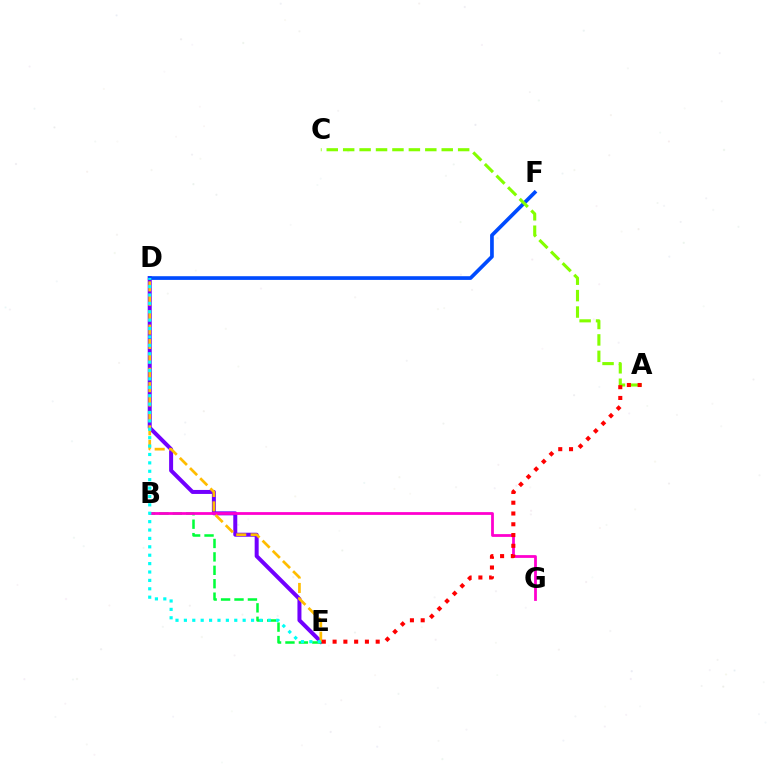{('D', 'E'): [{'color': '#7200ff', 'line_style': 'solid', 'thickness': 2.88}, {'color': '#ffbd00', 'line_style': 'dashed', 'thickness': 1.96}, {'color': '#00fff6', 'line_style': 'dotted', 'thickness': 2.28}], ('B', 'E'): [{'color': '#00ff39', 'line_style': 'dashed', 'thickness': 1.82}], ('B', 'G'): [{'color': '#ff00cf', 'line_style': 'solid', 'thickness': 2.0}], ('D', 'F'): [{'color': '#004bff', 'line_style': 'solid', 'thickness': 2.66}], ('A', 'C'): [{'color': '#84ff00', 'line_style': 'dashed', 'thickness': 2.23}], ('A', 'E'): [{'color': '#ff0000', 'line_style': 'dotted', 'thickness': 2.93}]}